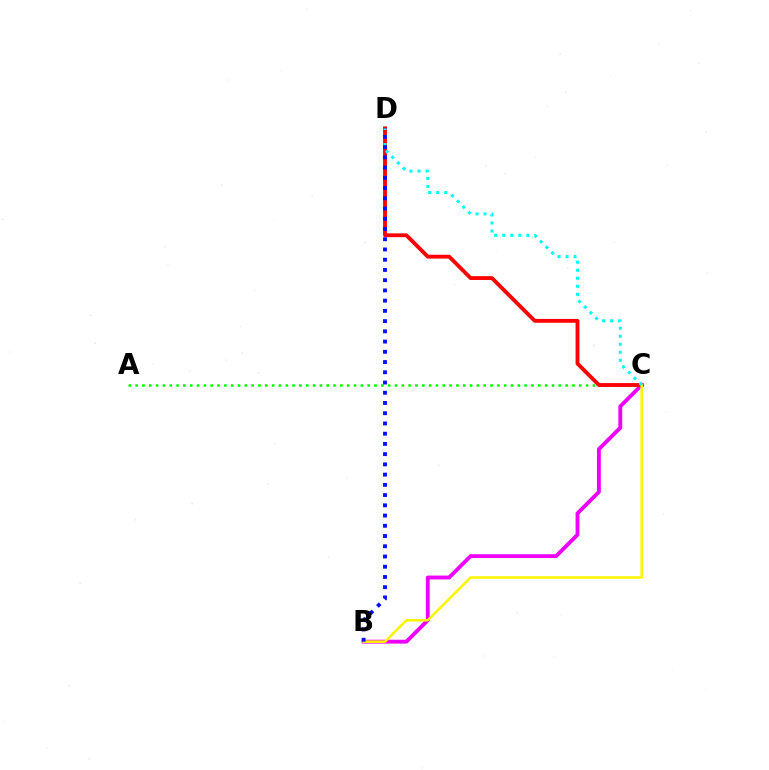{('B', 'C'): [{'color': '#ee00ff', 'line_style': 'solid', 'thickness': 2.77}, {'color': '#fcf500', 'line_style': 'solid', 'thickness': 1.83}], ('A', 'C'): [{'color': '#08ff00', 'line_style': 'dotted', 'thickness': 1.85}], ('C', 'D'): [{'color': '#ff0000', 'line_style': 'solid', 'thickness': 2.76}, {'color': '#00fff6', 'line_style': 'dotted', 'thickness': 2.18}], ('B', 'D'): [{'color': '#0010ff', 'line_style': 'dotted', 'thickness': 2.78}]}